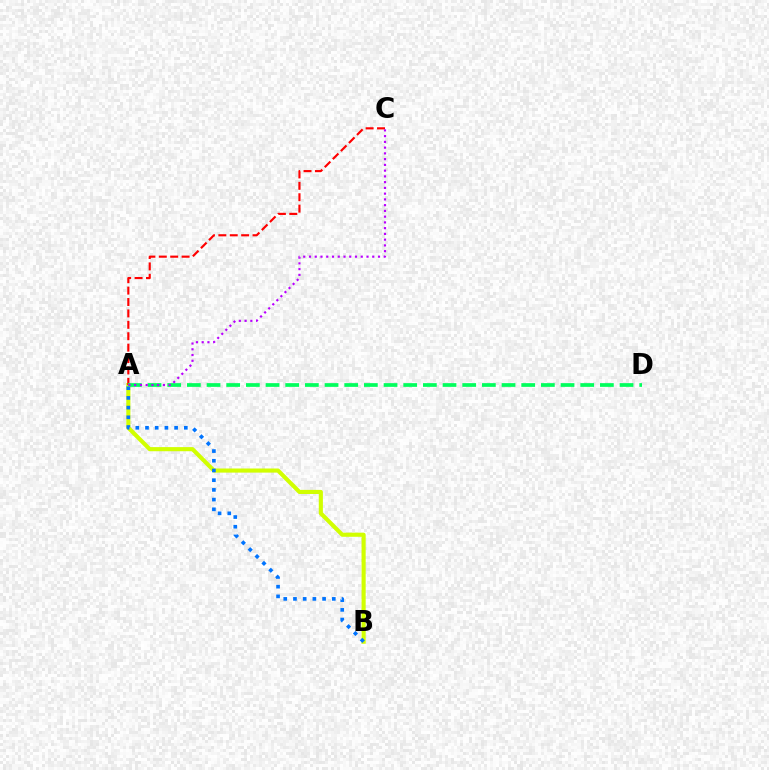{('A', 'B'): [{'color': '#d1ff00', 'line_style': 'solid', 'thickness': 2.96}, {'color': '#0074ff', 'line_style': 'dotted', 'thickness': 2.64}], ('A', 'C'): [{'color': '#ff0000', 'line_style': 'dashed', 'thickness': 1.55}, {'color': '#b900ff', 'line_style': 'dotted', 'thickness': 1.56}], ('A', 'D'): [{'color': '#00ff5c', 'line_style': 'dashed', 'thickness': 2.67}]}